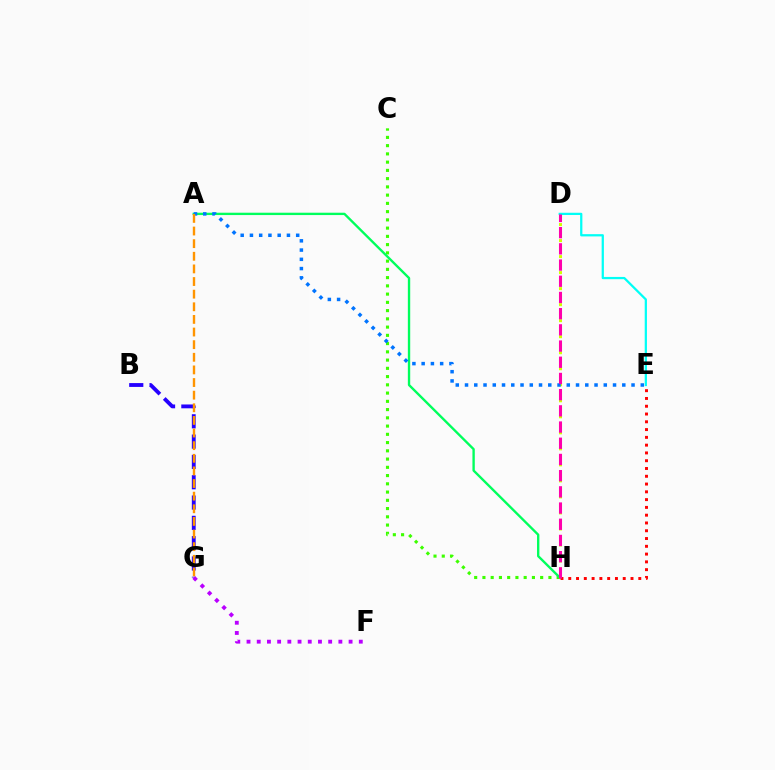{('C', 'H'): [{'color': '#3dff00', 'line_style': 'dotted', 'thickness': 2.24}], ('A', 'H'): [{'color': '#00ff5c', 'line_style': 'solid', 'thickness': 1.7}], ('D', 'H'): [{'color': '#d1ff00', 'line_style': 'dotted', 'thickness': 2.18}, {'color': '#ff00ac', 'line_style': 'dashed', 'thickness': 2.2}], ('B', 'G'): [{'color': '#2500ff', 'line_style': 'dashed', 'thickness': 2.76}], ('A', 'E'): [{'color': '#0074ff', 'line_style': 'dotted', 'thickness': 2.51}], ('F', 'G'): [{'color': '#b900ff', 'line_style': 'dotted', 'thickness': 2.77}], ('E', 'H'): [{'color': '#ff0000', 'line_style': 'dotted', 'thickness': 2.11}], ('D', 'E'): [{'color': '#00fff6', 'line_style': 'solid', 'thickness': 1.62}], ('A', 'G'): [{'color': '#ff9400', 'line_style': 'dashed', 'thickness': 1.72}]}